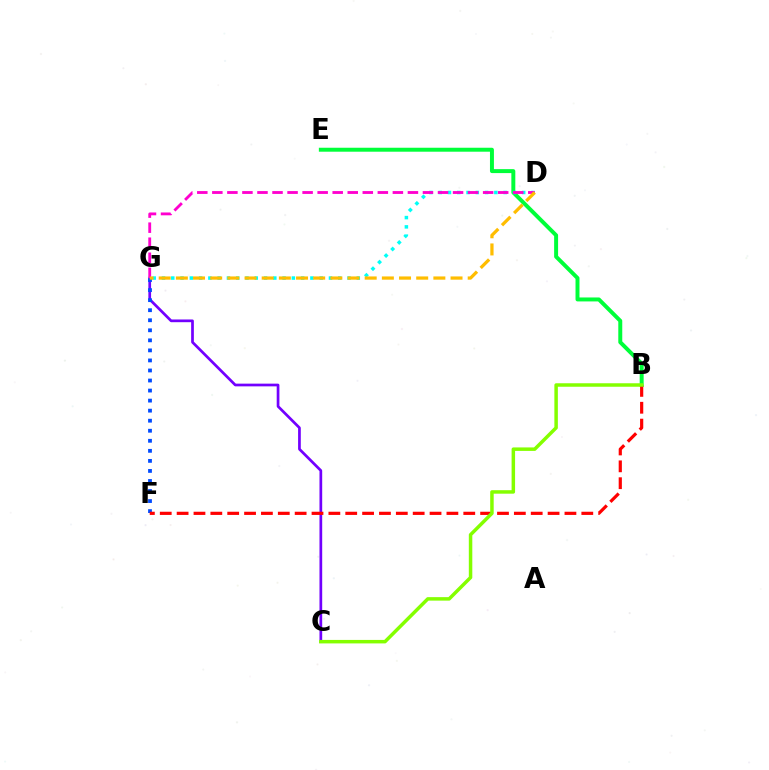{('B', 'E'): [{'color': '#00ff39', 'line_style': 'solid', 'thickness': 2.85}], ('C', 'G'): [{'color': '#7200ff', 'line_style': 'solid', 'thickness': 1.95}], ('D', 'G'): [{'color': '#00fff6', 'line_style': 'dotted', 'thickness': 2.52}, {'color': '#ff00cf', 'line_style': 'dashed', 'thickness': 2.04}, {'color': '#ffbd00', 'line_style': 'dashed', 'thickness': 2.33}], ('F', 'G'): [{'color': '#004bff', 'line_style': 'dotted', 'thickness': 2.73}], ('B', 'F'): [{'color': '#ff0000', 'line_style': 'dashed', 'thickness': 2.29}], ('B', 'C'): [{'color': '#84ff00', 'line_style': 'solid', 'thickness': 2.51}]}